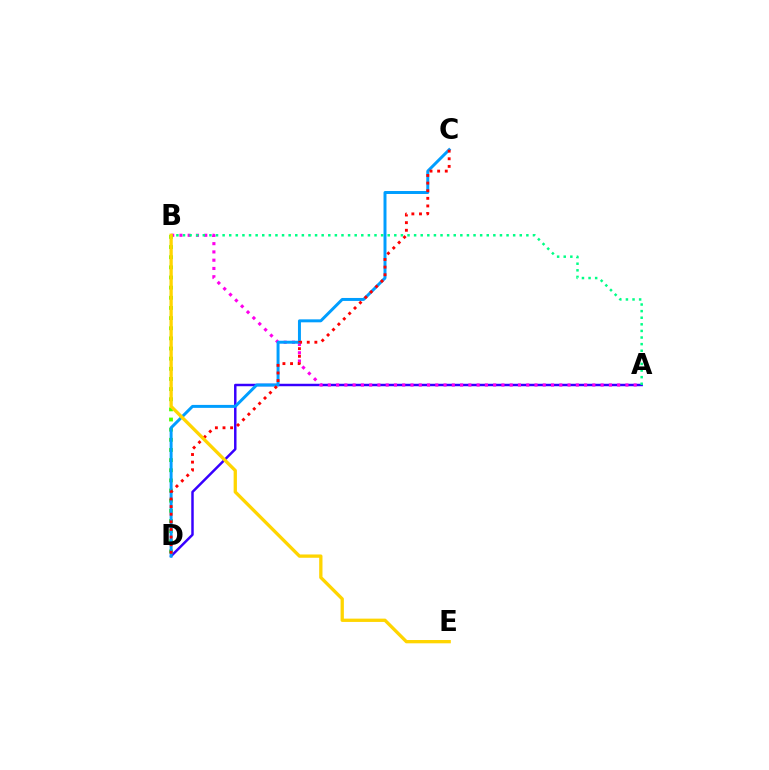{('A', 'D'): [{'color': '#3700ff', 'line_style': 'solid', 'thickness': 1.78}], ('A', 'B'): [{'color': '#ff00ed', 'line_style': 'dotted', 'thickness': 2.25}, {'color': '#00ff86', 'line_style': 'dotted', 'thickness': 1.79}], ('B', 'D'): [{'color': '#4fff00', 'line_style': 'dotted', 'thickness': 2.76}], ('C', 'D'): [{'color': '#009eff', 'line_style': 'solid', 'thickness': 2.14}, {'color': '#ff0000', 'line_style': 'dotted', 'thickness': 2.07}], ('B', 'E'): [{'color': '#ffd500', 'line_style': 'solid', 'thickness': 2.38}]}